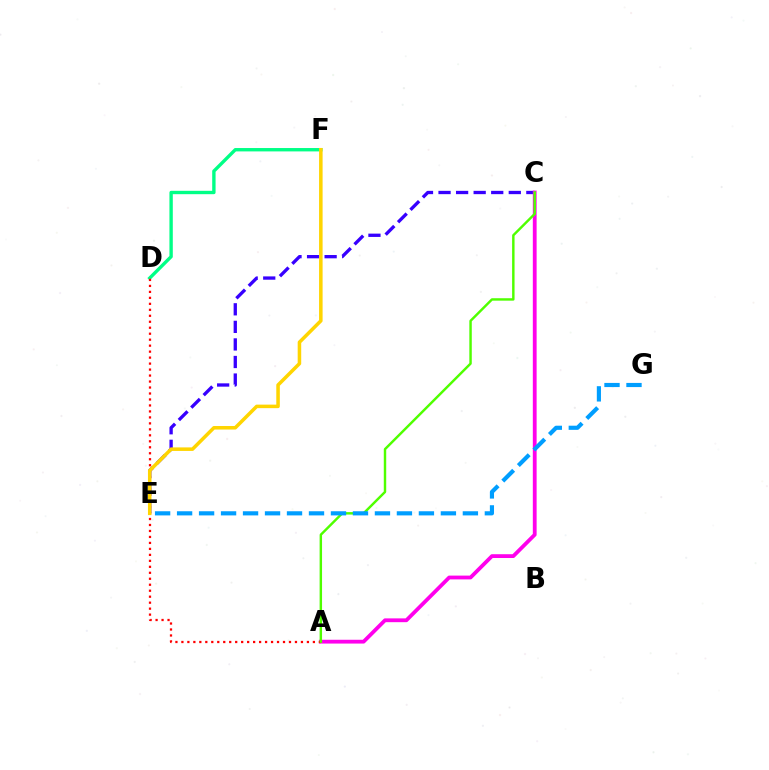{('C', 'E'): [{'color': '#3700ff', 'line_style': 'dashed', 'thickness': 2.39}], ('A', 'C'): [{'color': '#ff00ed', 'line_style': 'solid', 'thickness': 2.74}, {'color': '#4fff00', 'line_style': 'solid', 'thickness': 1.76}], ('D', 'F'): [{'color': '#00ff86', 'line_style': 'solid', 'thickness': 2.43}], ('A', 'D'): [{'color': '#ff0000', 'line_style': 'dotted', 'thickness': 1.62}], ('E', 'G'): [{'color': '#009eff', 'line_style': 'dashed', 'thickness': 2.99}], ('E', 'F'): [{'color': '#ffd500', 'line_style': 'solid', 'thickness': 2.54}]}